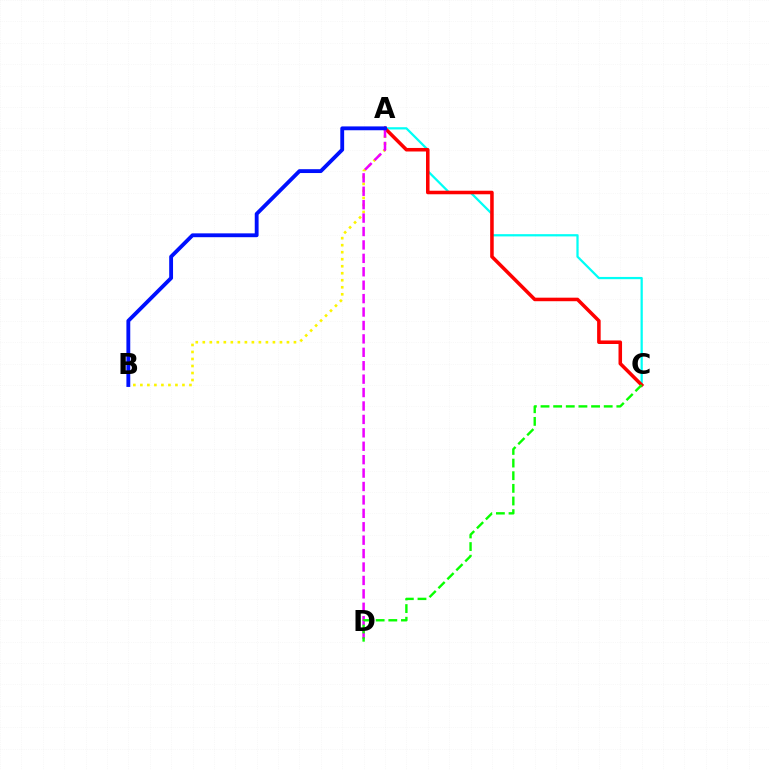{('A', 'C'): [{'color': '#00fff6', 'line_style': 'solid', 'thickness': 1.62}, {'color': '#ff0000', 'line_style': 'solid', 'thickness': 2.55}], ('A', 'B'): [{'color': '#fcf500', 'line_style': 'dotted', 'thickness': 1.91}, {'color': '#0010ff', 'line_style': 'solid', 'thickness': 2.77}], ('A', 'D'): [{'color': '#ee00ff', 'line_style': 'dashed', 'thickness': 1.82}], ('C', 'D'): [{'color': '#08ff00', 'line_style': 'dashed', 'thickness': 1.72}]}